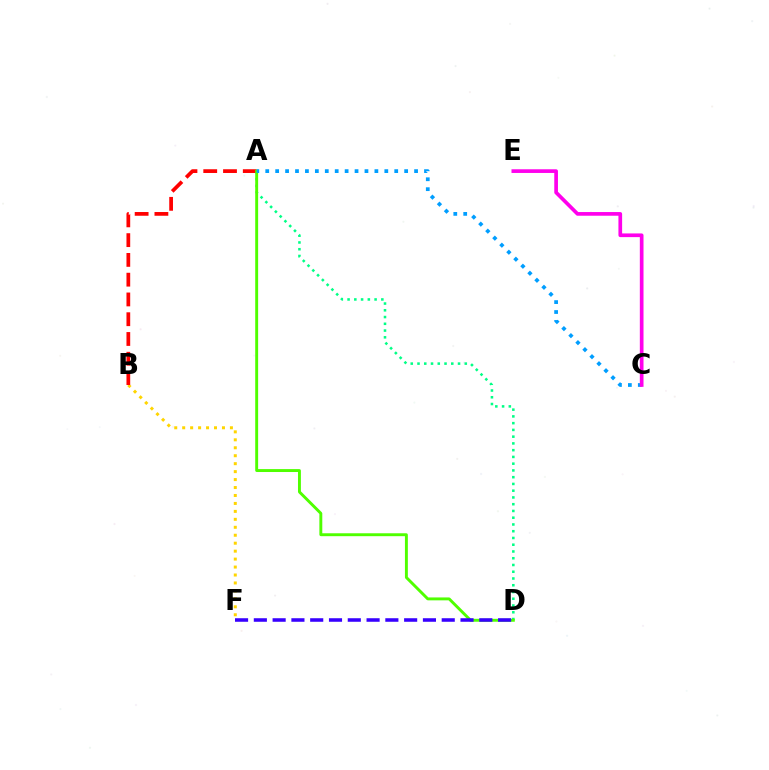{('B', 'F'): [{'color': '#ffd500', 'line_style': 'dotted', 'thickness': 2.16}], ('A', 'D'): [{'color': '#00ff86', 'line_style': 'dotted', 'thickness': 1.84}, {'color': '#4fff00', 'line_style': 'solid', 'thickness': 2.1}], ('A', 'B'): [{'color': '#ff0000', 'line_style': 'dashed', 'thickness': 2.69}], ('D', 'F'): [{'color': '#3700ff', 'line_style': 'dashed', 'thickness': 2.55}], ('A', 'C'): [{'color': '#009eff', 'line_style': 'dotted', 'thickness': 2.7}], ('C', 'E'): [{'color': '#ff00ed', 'line_style': 'solid', 'thickness': 2.65}]}